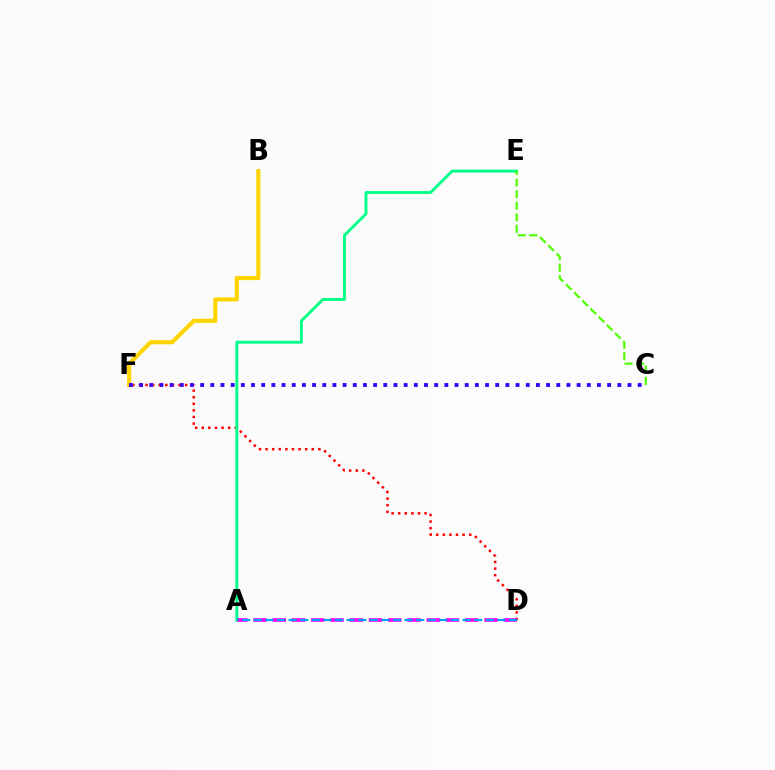{('B', 'F'): [{'color': '#ffd500', 'line_style': 'solid', 'thickness': 2.96}], ('D', 'F'): [{'color': '#ff0000', 'line_style': 'dotted', 'thickness': 1.79}], ('A', 'E'): [{'color': '#00ff86', 'line_style': 'solid', 'thickness': 2.05}], ('C', 'F'): [{'color': '#3700ff', 'line_style': 'dotted', 'thickness': 2.76}], ('C', 'E'): [{'color': '#4fff00', 'line_style': 'dashed', 'thickness': 1.57}], ('A', 'D'): [{'color': '#ff00ed', 'line_style': 'dashed', 'thickness': 2.62}, {'color': '#009eff', 'line_style': 'dashed', 'thickness': 1.58}]}